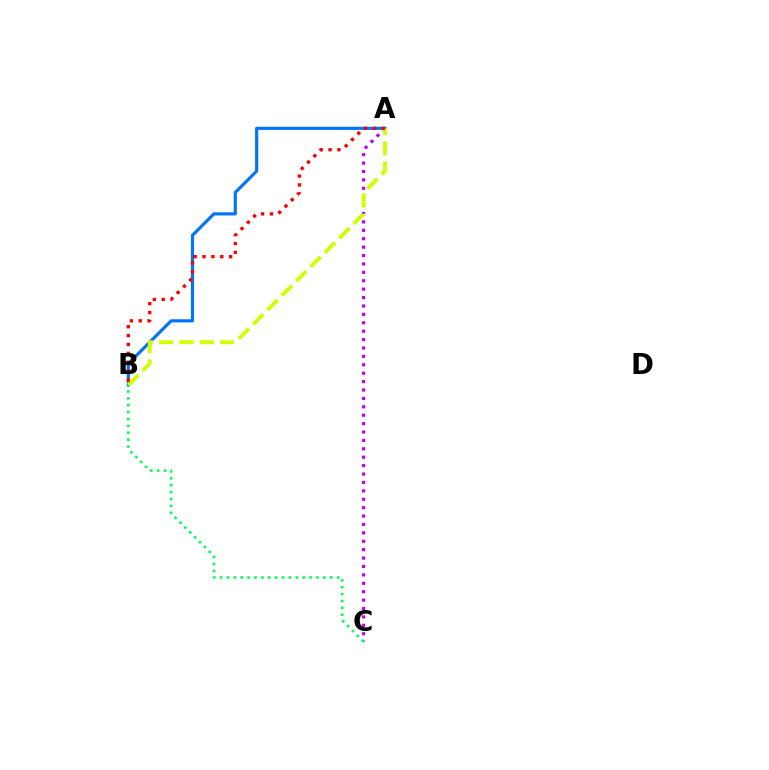{('A', 'B'): [{'color': '#0074ff', 'line_style': 'solid', 'thickness': 2.27}, {'color': '#d1ff00', 'line_style': 'dashed', 'thickness': 2.76}, {'color': '#ff0000', 'line_style': 'dotted', 'thickness': 2.41}], ('A', 'C'): [{'color': '#b900ff', 'line_style': 'dotted', 'thickness': 2.28}], ('B', 'C'): [{'color': '#00ff5c', 'line_style': 'dotted', 'thickness': 1.87}]}